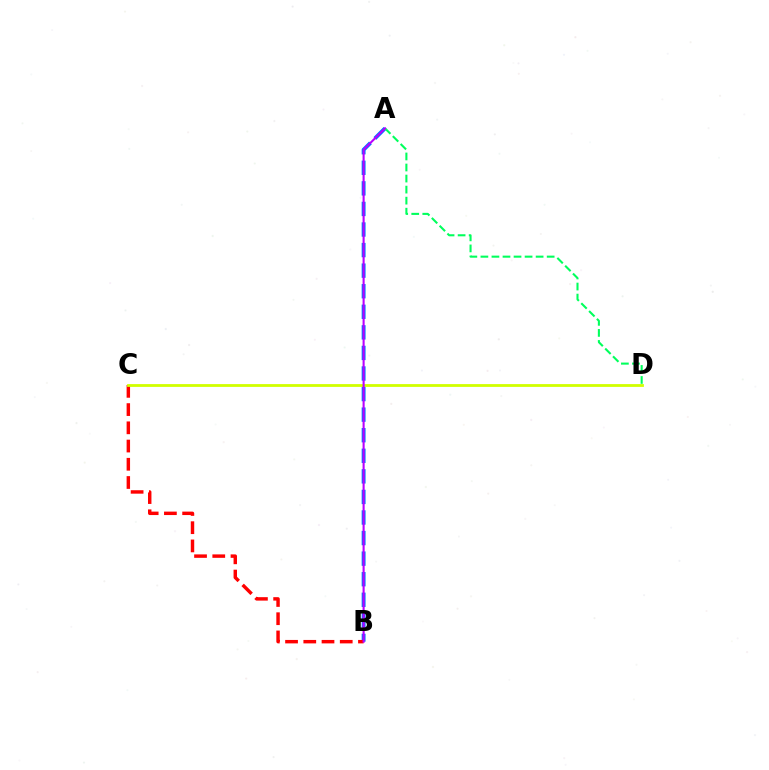{('A', 'B'): [{'color': '#0074ff', 'line_style': 'dashed', 'thickness': 2.79}, {'color': '#b900ff', 'line_style': 'solid', 'thickness': 1.5}], ('B', 'C'): [{'color': '#ff0000', 'line_style': 'dashed', 'thickness': 2.48}], ('A', 'D'): [{'color': '#00ff5c', 'line_style': 'dashed', 'thickness': 1.5}], ('C', 'D'): [{'color': '#d1ff00', 'line_style': 'solid', 'thickness': 2.01}]}